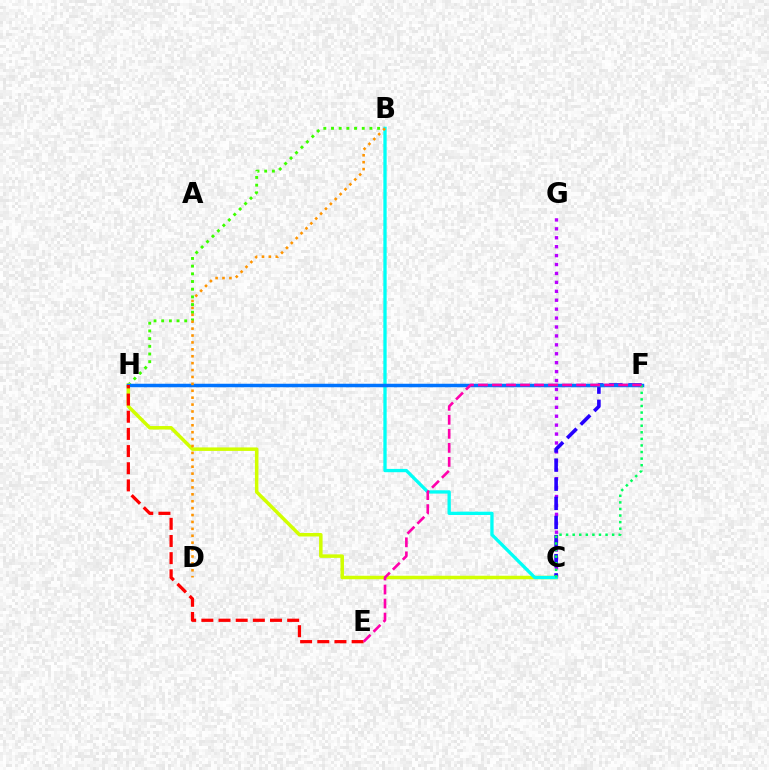{('C', 'G'): [{'color': '#b900ff', 'line_style': 'dotted', 'thickness': 2.42}], ('B', 'H'): [{'color': '#3dff00', 'line_style': 'dotted', 'thickness': 2.09}], ('C', 'H'): [{'color': '#d1ff00', 'line_style': 'solid', 'thickness': 2.52}], ('C', 'F'): [{'color': '#2500ff', 'line_style': 'dashed', 'thickness': 2.6}, {'color': '#00ff5c', 'line_style': 'dotted', 'thickness': 1.79}], ('B', 'C'): [{'color': '#00fff6', 'line_style': 'solid', 'thickness': 2.38}], ('F', 'H'): [{'color': '#0074ff', 'line_style': 'solid', 'thickness': 2.52}], ('E', 'H'): [{'color': '#ff0000', 'line_style': 'dashed', 'thickness': 2.33}], ('B', 'D'): [{'color': '#ff9400', 'line_style': 'dotted', 'thickness': 1.88}], ('E', 'F'): [{'color': '#ff00ac', 'line_style': 'dashed', 'thickness': 1.9}]}